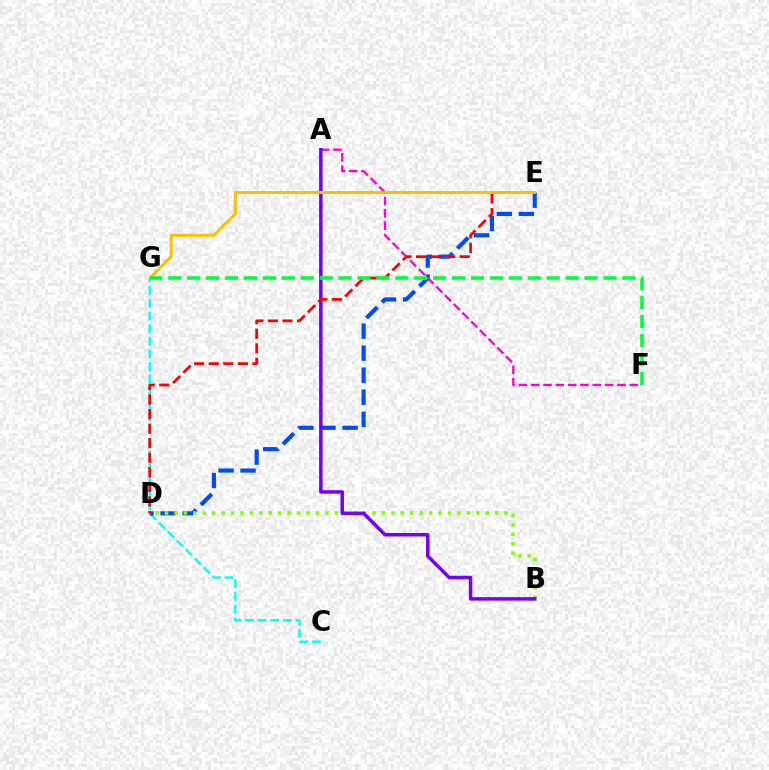{('C', 'G'): [{'color': '#00fff6', 'line_style': 'dashed', 'thickness': 1.72}], ('D', 'E'): [{'color': '#004bff', 'line_style': 'dashed', 'thickness': 2.99}, {'color': '#ff0000', 'line_style': 'dashed', 'thickness': 1.98}], ('A', 'F'): [{'color': '#ff00cf', 'line_style': 'dashed', 'thickness': 1.68}], ('B', 'D'): [{'color': '#84ff00', 'line_style': 'dotted', 'thickness': 2.56}], ('A', 'B'): [{'color': '#7200ff', 'line_style': 'solid', 'thickness': 2.52}], ('E', 'G'): [{'color': '#ffbd00', 'line_style': 'solid', 'thickness': 2.12}], ('F', 'G'): [{'color': '#00ff39', 'line_style': 'dashed', 'thickness': 2.57}]}